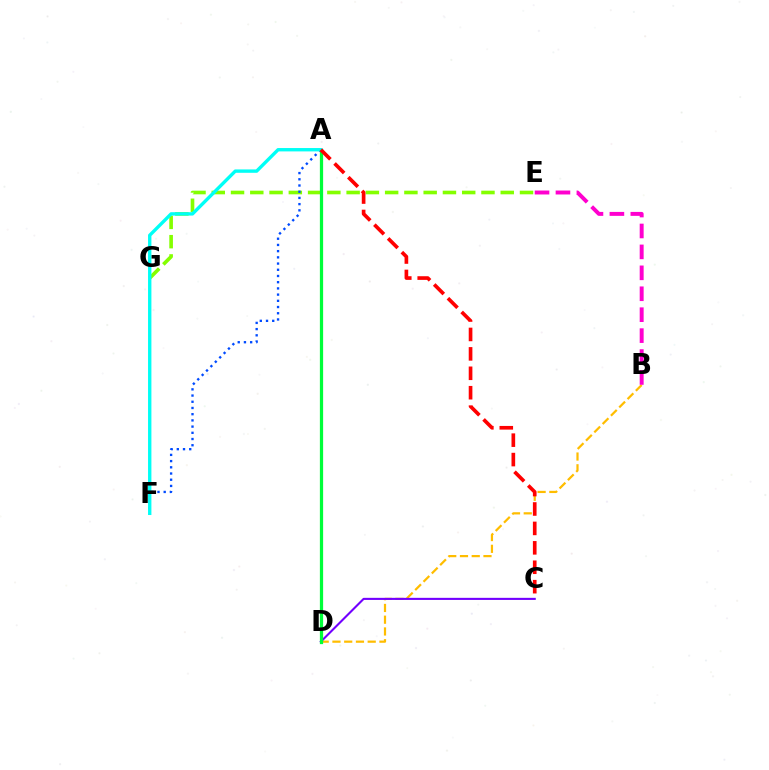{('E', 'G'): [{'color': '#84ff00', 'line_style': 'dashed', 'thickness': 2.62}], ('B', 'D'): [{'color': '#ffbd00', 'line_style': 'dashed', 'thickness': 1.6}], ('C', 'D'): [{'color': '#7200ff', 'line_style': 'solid', 'thickness': 1.51}], ('A', 'D'): [{'color': '#00ff39', 'line_style': 'solid', 'thickness': 2.33}], ('A', 'F'): [{'color': '#004bff', 'line_style': 'dotted', 'thickness': 1.69}, {'color': '#00fff6', 'line_style': 'solid', 'thickness': 2.43}], ('B', 'E'): [{'color': '#ff00cf', 'line_style': 'dashed', 'thickness': 2.84}], ('A', 'C'): [{'color': '#ff0000', 'line_style': 'dashed', 'thickness': 2.64}]}